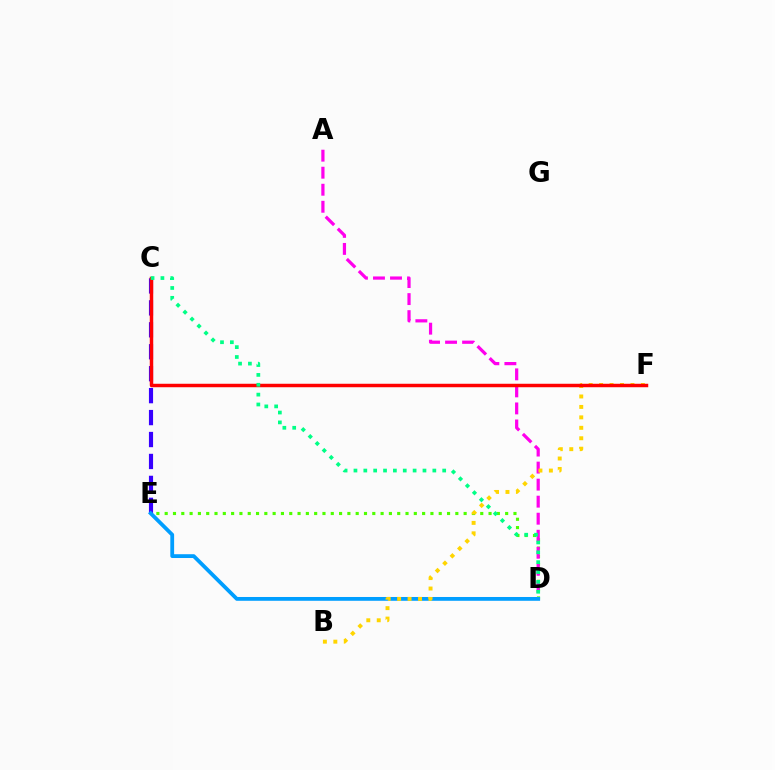{('D', 'E'): [{'color': '#4fff00', 'line_style': 'dotted', 'thickness': 2.26}, {'color': '#009eff', 'line_style': 'solid', 'thickness': 2.74}], ('A', 'D'): [{'color': '#ff00ed', 'line_style': 'dashed', 'thickness': 2.31}], ('C', 'E'): [{'color': '#3700ff', 'line_style': 'dashed', 'thickness': 2.98}], ('B', 'F'): [{'color': '#ffd500', 'line_style': 'dotted', 'thickness': 2.84}], ('C', 'F'): [{'color': '#ff0000', 'line_style': 'solid', 'thickness': 2.5}], ('C', 'D'): [{'color': '#00ff86', 'line_style': 'dotted', 'thickness': 2.68}]}